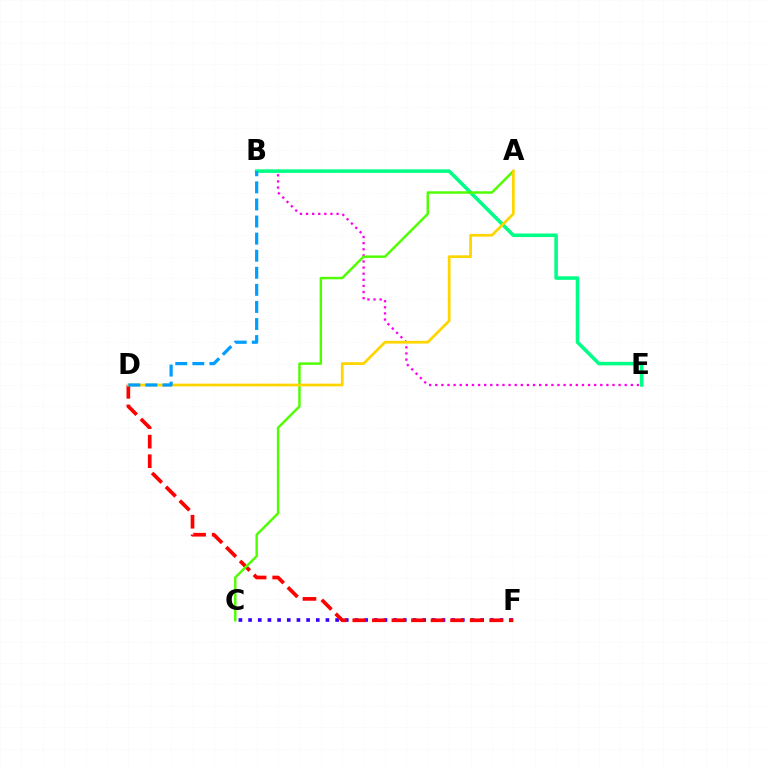{('C', 'F'): [{'color': '#3700ff', 'line_style': 'dotted', 'thickness': 2.63}], ('B', 'E'): [{'color': '#ff00ed', 'line_style': 'dotted', 'thickness': 1.66}, {'color': '#00ff86', 'line_style': 'solid', 'thickness': 2.57}], ('D', 'F'): [{'color': '#ff0000', 'line_style': 'dashed', 'thickness': 2.66}], ('A', 'C'): [{'color': '#4fff00', 'line_style': 'solid', 'thickness': 1.76}], ('A', 'D'): [{'color': '#ffd500', 'line_style': 'solid', 'thickness': 1.98}], ('B', 'D'): [{'color': '#009eff', 'line_style': 'dashed', 'thickness': 2.32}]}